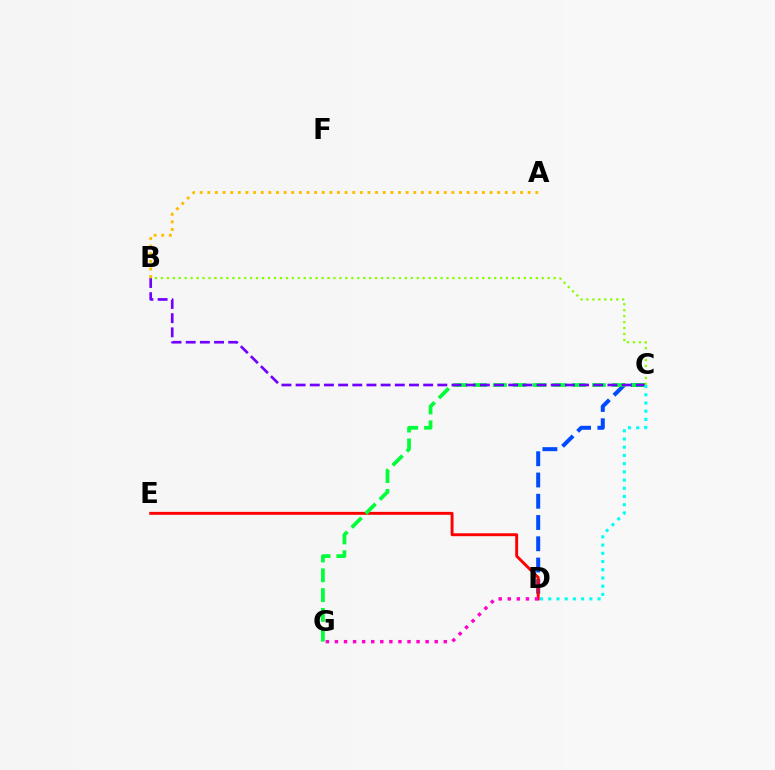{('C', 'D'): [{'color': '#004bff', 'line_style': 'dashed', 'thickness': 2.89}, {'color': '#00fff6', 'line_style': 'dotted', 'thickness': 2.23}], ('D', 'E'): [{'color': '#ff0000', 'line_style': 'solid', 'thickness': 2.09}], ('C', 'G'): [{'color': '#00ff39', 'line_style': 'dashed', 'thickness': 2.69}], ('B', 'C'): [{'color': '#7200ff', 'line_style': 'dashed', 'thickness': 1.93}, {'color': '#84ff00', 'line_style': 'dotted', 'thickness': 1.62}], ('D', 'G'): [{'color': '#ff00cf', 'line_style': 'dotted', 'thickness': 2.46}], ('A', 'B'): [{'color': '#ffbd00', 'line_style': 'dotted', 'thickness': 2.07}]}